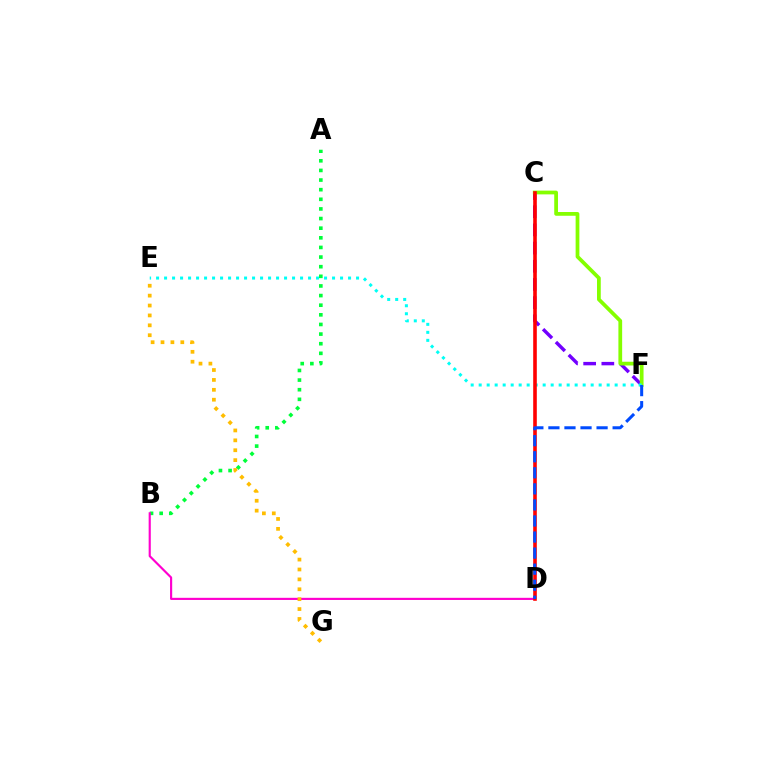{('C', 'F'): [{'color': '#7200ff', 'line_style': 'dashed', 'thickness': 2.47}, {'color': '#84ff00', 'line_style': 'solid', 'thickness': 2.7}], ('E', 'F'): [{'color': '#00fff6', 'line_style': 'dotted', 'thickness': 2.17}], ('A', 'B'): [{'color': '#00ff39', 'line_style': 'dotted', 'thickness': 2.62}], ('B', 'D'): [{'color': '#ff00cf', 'line_style': 'solid', 'thickness': 1.55}], ('C', 'D'): [{'color': '#ff0000', 'line_style': 'solid', 'thickness': 2.6}], ('E', 'G'): [{'color': '#ffbd00', 'line_style': 'dotted', 'thickness': 2.69}], ('D', 'F'): [{'color': '#004bff', 'line_style': 'dashed', 'thickness': 2.18}]}